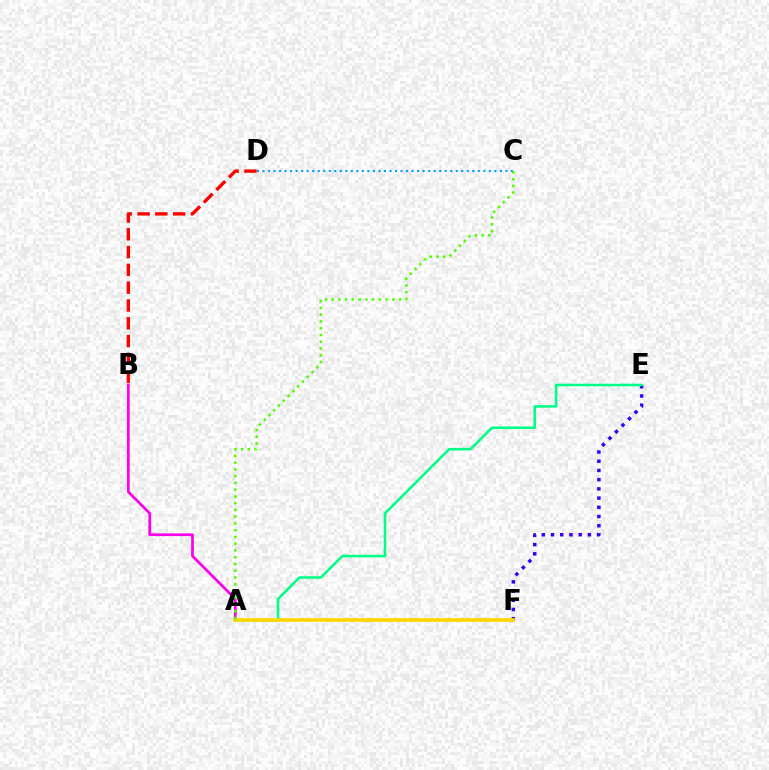{('B', 'D'): [{'color': '#ff0000', 'line_style': 'dashed', 'thickness': 2.42}], ('A', 'B'): [{'color': '#ff00ed', 'line_style': 'solid', 'thickness': 1.97}], ('E', 'F'): [{'color': '#3700ff', 'line_style': 'dotted', 'thickness': 2.51}], ('A', 'E'): [{'color': '#00ff86', 'line_style': 'solid', 'thickness': 1.85}], ('A', 'F'): [{'color': '#ffd500', 'line_style': 'solid', 'thickness': 2.63}], ('C', 'D'): [{'color': '#009eff', 'line_style': 'dotted', 'thickness': 1.5}], ('A', 'C'): [{'color': '#4fff00', 'line_style': 'dotted', 'thickness': 1.84}]}